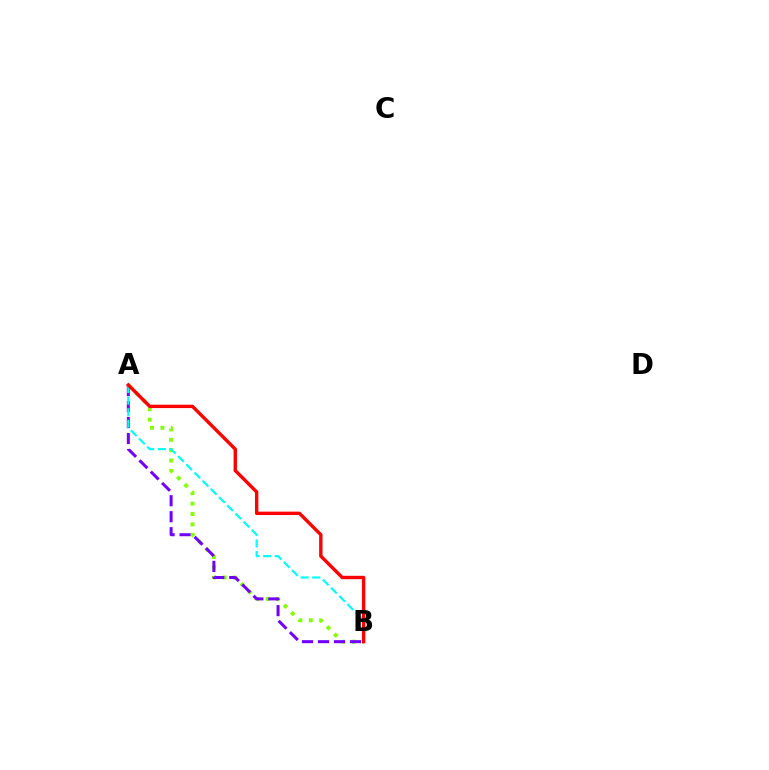{('A', 'B'): [{'color': '#84ff00', 'line_style': 'dotted', 'thickness': 2.82}, {'color': '#7200ff', 'line_style': 'dashed', 'thickness': 2.17}, {'color': '#00fff6', 'line_style': 'dashed', 'thickness': 1.57}, {'color': '#ff0000', 'line_style': 'solid', 'thickness': 2.44}]}